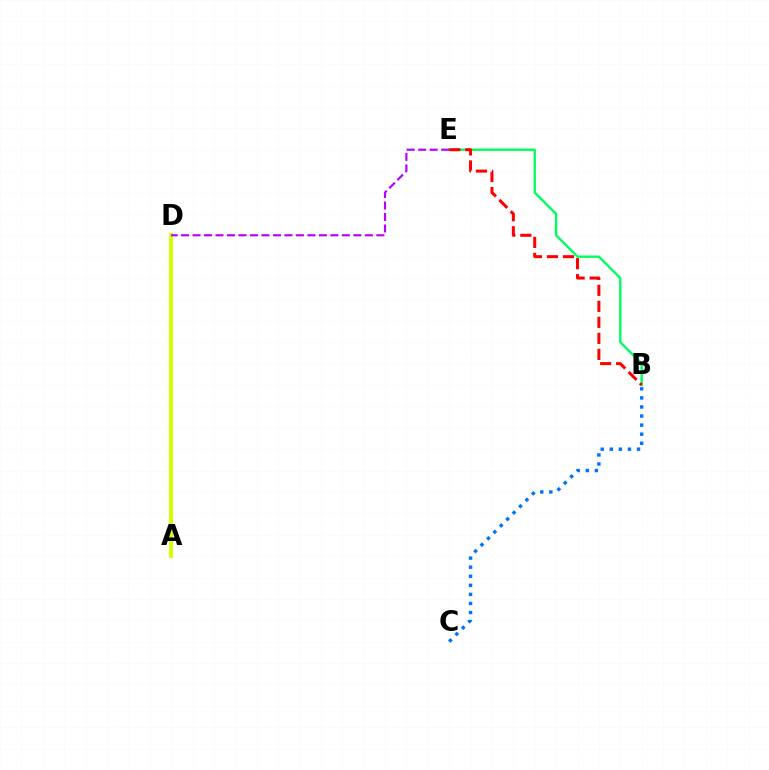{('B', 'E'): [{'color': '#00ff5c', 'line_style': 'solid', 'thickness': 1.71}, {'color': '#ff0000', 'line_style': 'dashed', 'thickness': 2.18}], ('A', 'D'): [{'color': '#d1ff00', 'line_style': 'solid', 'thickness': 2.84}], ('B', 'C'): [{'color': '#0074ff', 'line_style': 'dotted', 'thickness': 2.46}], ('D', 'E'): [{'color': '#b900ff', 'line_style': 'dashed', 'thickness': 1.56}]}